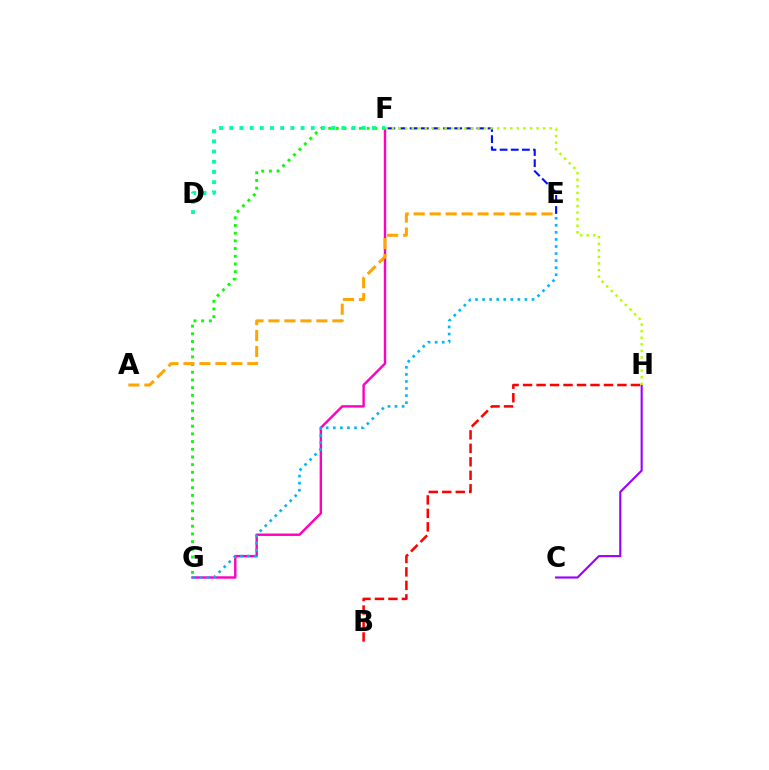{('E', 'F'): [{'color': '#0010ff', 'line_style': 'dashed', 'thickness': 1.51}], ('C', 'H'): [{'color': '#9b00ff', 'line_style': 'solid', 'thickness': 1.53}], ('F', 'G'): [{'color': '#08ff00', 'line_style': 'dotted', 'thickness': 2.09}, {'color': '#ff00bd', 'line_style': 'solid', 'thickness': 1.74}], ('B', 'H'): [{'color': '#ff0000', 'line_style': 'dashed', 'thickness': 1.83}], ('E', 'G'): [{'color': '#00b5ff', 'line_style': 'dotted', 'thickness': 1.92}], ('A', 'E'): [{'color': '#ffa500', 'line_style': 'dashed', 'thickness': 2.17}], ('D', 'F'): [{'color': '#00ff9d', 'line_style': 'dotted', 'thickness': 2.77}], ('F', 'H'): [{'color': '#b3ff00', 'line_style': 'dotted', 'thickness': 1.79}]}